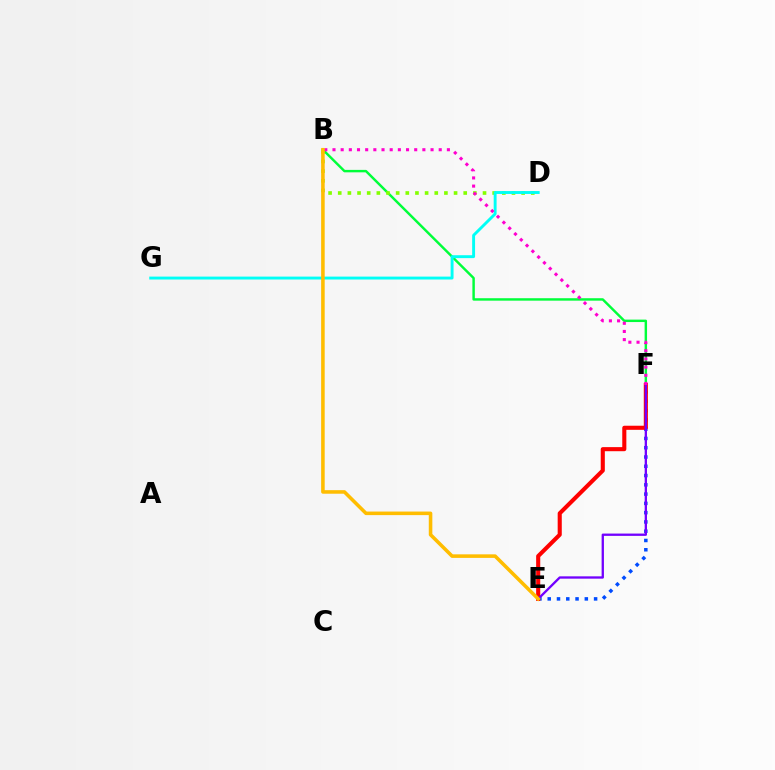{('E', 'F'): [{'color': '#004bff', 'line_style': 'dotted', 'thickness': 2.52}, {'color': '#ff0000', 'line_style': 'solid', 'thickness': 2.95}, {'color': '#7200ff', 'line_style': 'solid', 'thickness': 1.67}], ('B', 'F'): [{'color': '#00ff39', 'line_style': 'solid', 'thickness': 1.76}, {'color': '#ff00cf', 'line_style': 'dotted', 'thickness': 2.22}], ('B', 'D'): [{'color': '#84ff00', 'line_style': 'dotted', 'thickness': 2.62}], ('D', 'G'): [{'color': '#00fff6', 'line_style': 'solid', 'thickness': 2.09}], ('B', 'E'): [{'color': '#ffbd00', 'line_style': 'solid', 'thickness': 2.56}]}